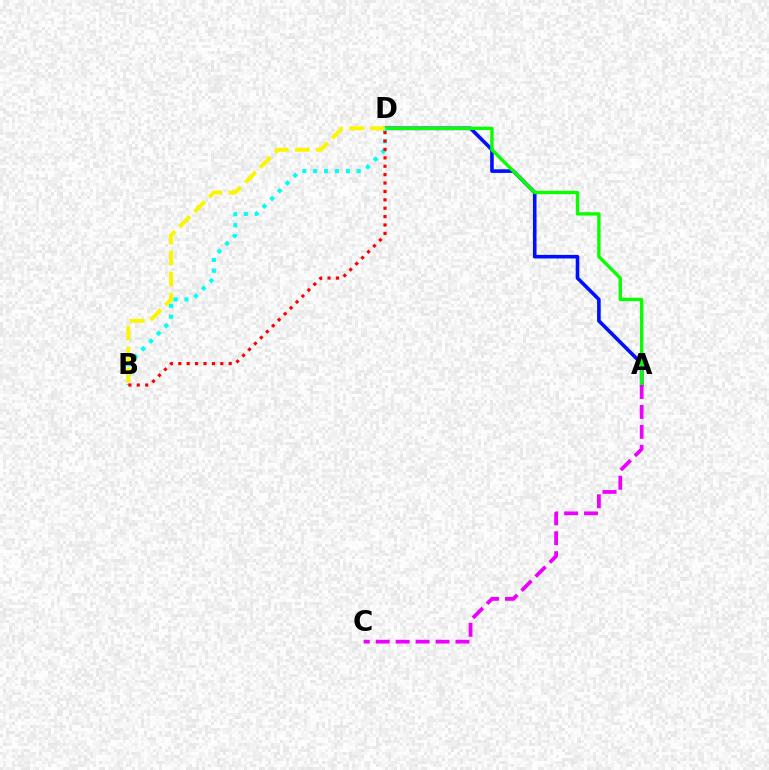{('A', 'D'): [{'color': '#0010ff', 'line_style': 'solid', 'thickness': 2.6}, {'color': '#08ff00', 'line_style': 'solid', 'thickness': 2.42}], ('B', 'D'): [{'color': '#00fff6', 'line_style': 'dotted', 'thickness': 2.96}, {'color': '#fcf500', 'line_style': 'dashed', 'thickness': 2.86}, {'color': '#ff0000', 'line_style': 'dotted', 'thickness': 2.28}], ('A', 'C'): [{'color': '#ee00ff', 'line_style': 'dashed', 'thickness': 2.71}]}